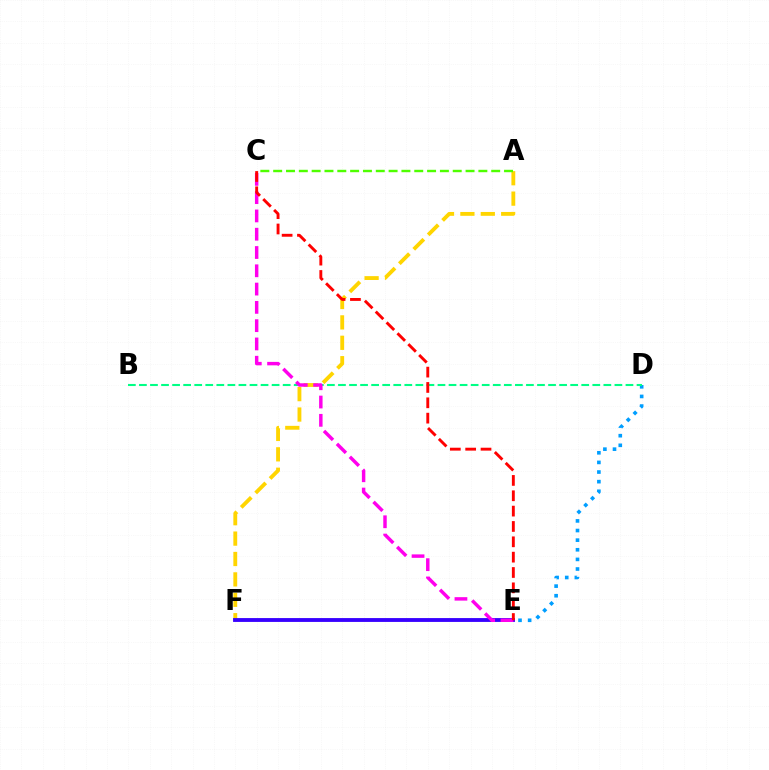{('D', 'E'): [{'color': '#009eff', 'line_style': 'dotted', 'thickness': 2.61}], ('B', 'D'): [{'color': '#00ff86', 'line_style': 'dashed', 'thickness': 1.5}], ('A', 'F'): [{'color': '#ffd500', 'line_style': 'dashed', 'thickness': 2.77}], ('E', 'F'): [{'color': '#3700ff', 'line_style': 'solid', 'thickness': 2.77}], ('C', 'E'): [{'color': '#ff00ed', 'line_style': 'dashed', 'thickness': 2.48}, {'color': '#ff0000', 'line_style': 'dashed', 'thickness': 2.08}], ('A', 'C'): [{'color': '#4fff00', 'line_style': 'dashed', 'thickness': 1.74}]}